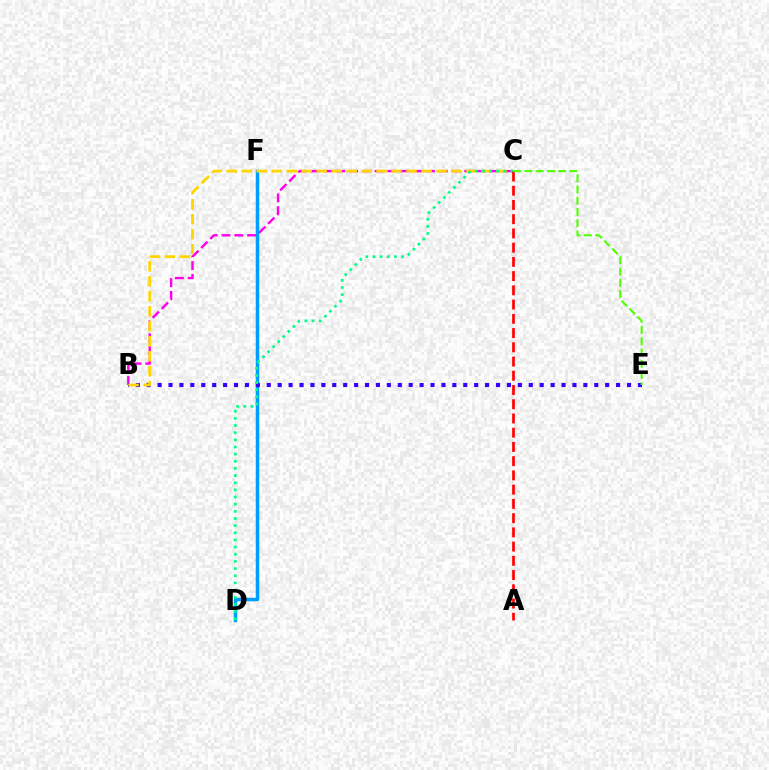{('B', 'C'): [{'color': '#ff00ed', 'line_style': 'dashed', 'thickness': 1.74}, {'color': '#ffd500', 'line_style': 'dashed', 'thickness': 2.04}], ('D', 'F'): [{'color': '#009eff', 'line_style': 'solid', 'thickness': 2.51}], ('B', 'E'): [{'color': '#3700ff', 'line_style': 'dotted', 'thickness': 2.97}], ('C', 'D'): [{'color': '#00ff86', 'line_style': 'dotted', 'thickness': 1.94}], ('A', 'C'): [{'color': '#ff0000', 'line_style': 'dashed', 'thickness': 1.93}], ('C', 'E'): [{'color': '#4fff00', 'line_style': 'dashed', 'thickness': 1.53}]}